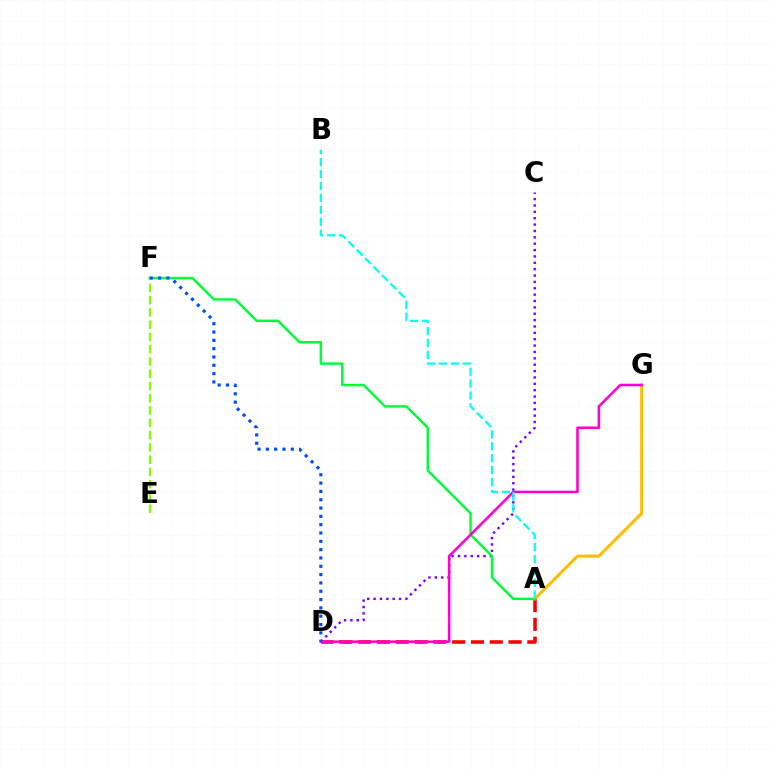{('A', 'D'): [{'color': '#ff0000', 'line_style': 'dashed', 'thickness': 2.55}], ('C', 'D'): [{'color': '#7200ff', 'line_style': 'dotted', 'thickness': 1.73}], ('A', 'G'): [{'color': '#ffbd00', 'line_style': 'solid', 'thickness': 2.18}], ('A', 'F'): [{'color': '#00ff39', 'line_style': 'solid', 'thickness': 1.77}], ('E', 'F'): [{'color': '#84ff00', 'line_style': 'dashed', 'thickness': 1.67}], ('D', 'G'): [{'color': '#ff00cf', 'line_style': 'solid', 'thickness': 1.85}], ('D', 'F'): [{'color': '#004bff', 'line_style': 'dotted', 'thickness': 2.26}], ('A', 'B'): [{'color': '#00fff6', 'line_style': 'dashed', 'thickness': 1.62}]}